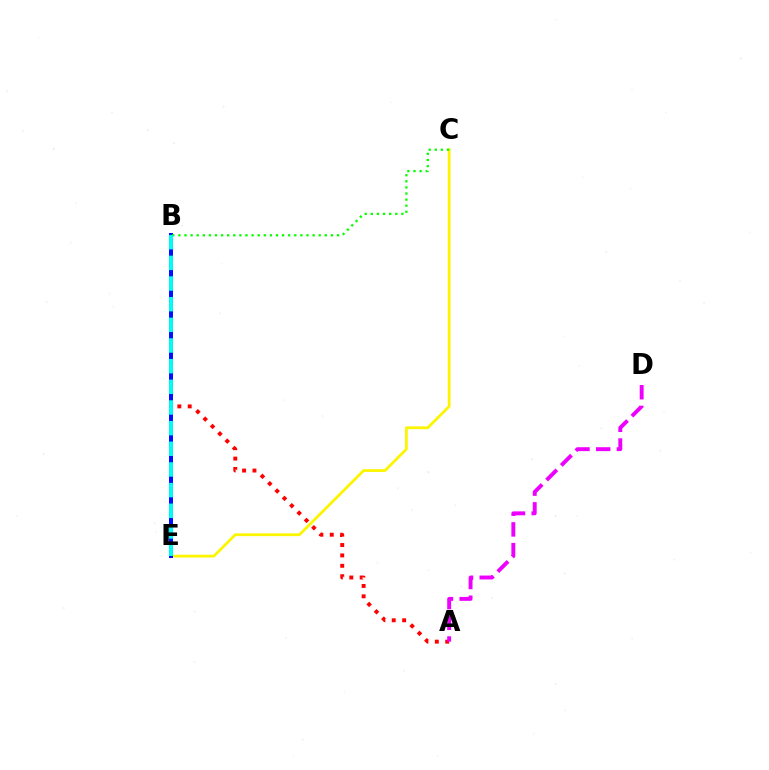{('C', 'E'): [{'color': '#fcf500', 'line_style': 'solid', 'thickness': 2.0}], ('A', 'B'): [{'color': '#ff0000', 'line_style': 'dotted', 'thickness': 2.82}], ('B', 'E'): [{'color': '#0010ff', 'line_style': 'solid', 'thickness': 2.87}, {'color': '#00fff6', 'line_style': 'dashed', 'thickness': 2.81}], ('B', 'C'): [{'color': '#08ff00', 'line_style': 'dotted', 'thickness': 1.66}], ('A', 'D'): [{'color': '#ee00ff', 'line_style': 'dashed', 'thickness': 2.81}]}